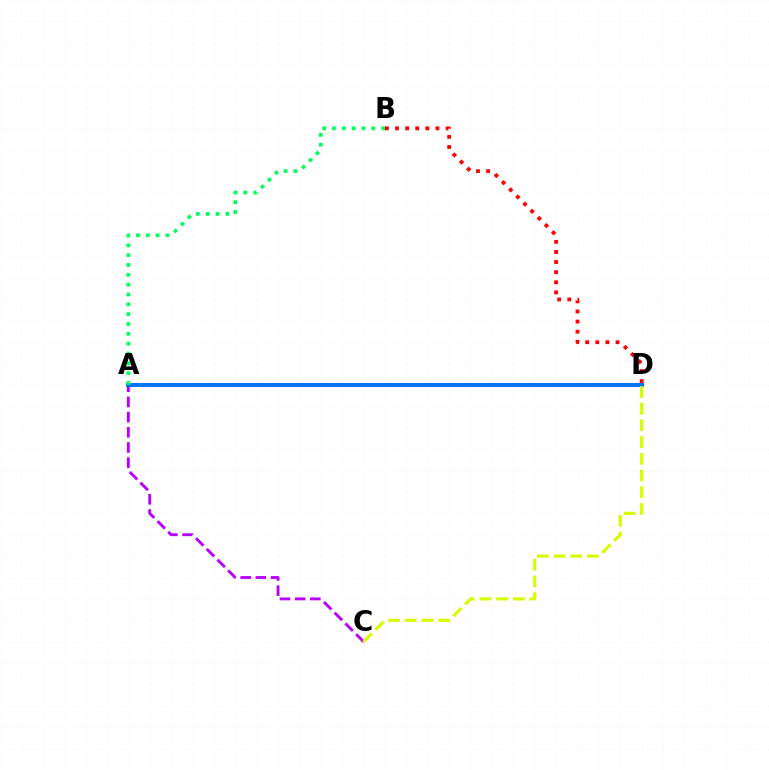{('A', 'C'): [{'color': '#b900ff', 'line_style': 'dashed', 'thickness': 2.06}], ('B', 'D'): [{'color': '#ff0000', 'line_style': 'dotted', 'thickness': 2.75}], ('A', 'D'): [{'color': '#0074ff', 'line_style': 'solid', 'thickness': 2.9}], ('C', 'D'): [{'color': '#d1ff00', 'line_style': 'dashed', 'thickness': 2.27}], ('A', 'B'): [{'color': '#00ff5c', 'line_style': 'dotted', 'thickness': 2.67}]}